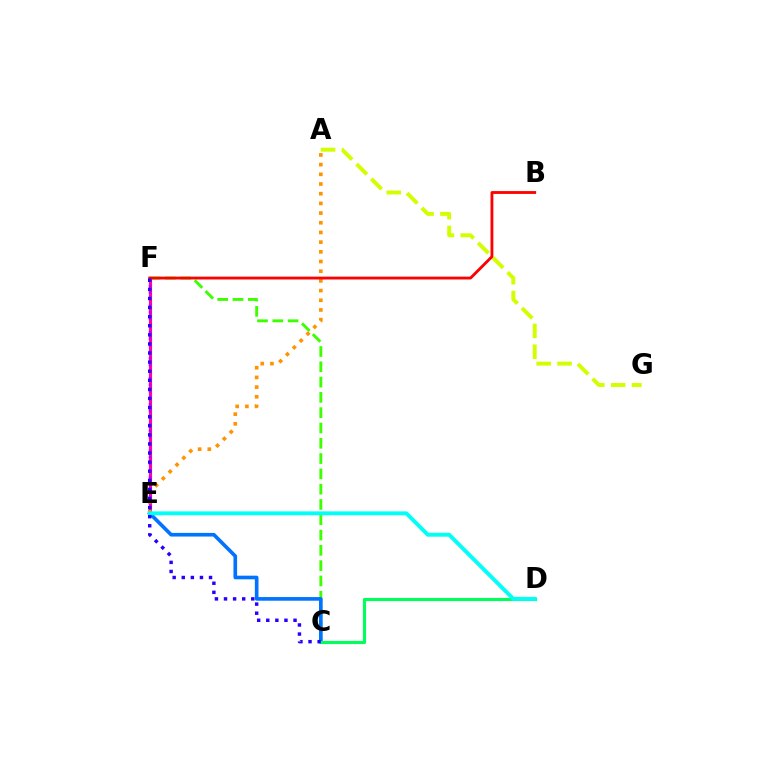{('E', 'F'): [{'color': '#ff00ac', 'line_style': 'solid', 'thickness': 2.25}, {'color': '#b900ff', 'line_style': 'dotted', 'thickness': 1.79}], ('C', 'F'): [{'color': '#3dff00', 'line_style': 'dashed', 'thickness': 2.08}, {'color': '#2500ff', 'line_style': 'dotted', 'thickness': 2.47}], ('C', 'E'): [{'color': '#0074ff', 'line_style': 'solid', 'thickness': 2.62}], ('A', 'G'): [{'color': '#d1ff00', 'line_style': 'dashed', 'thickness': 2.83}], ('A', 'E'): [{'color': '#ff9400', 'line_style': 'dotted', 'thickness': 2.63}], ('C', 'D'): [{'color': '#00ff5c', 'line_style': 'solid', 'thickness': 2.25}], ('B', 'F'): [{'color': '#ff0000', 'line_style': 'solid', 'thickness': 2.04}], ('D', 'E'): [{'color': '#00fff6', 'line_style': 'solid', 'thickness': 2.81}]}